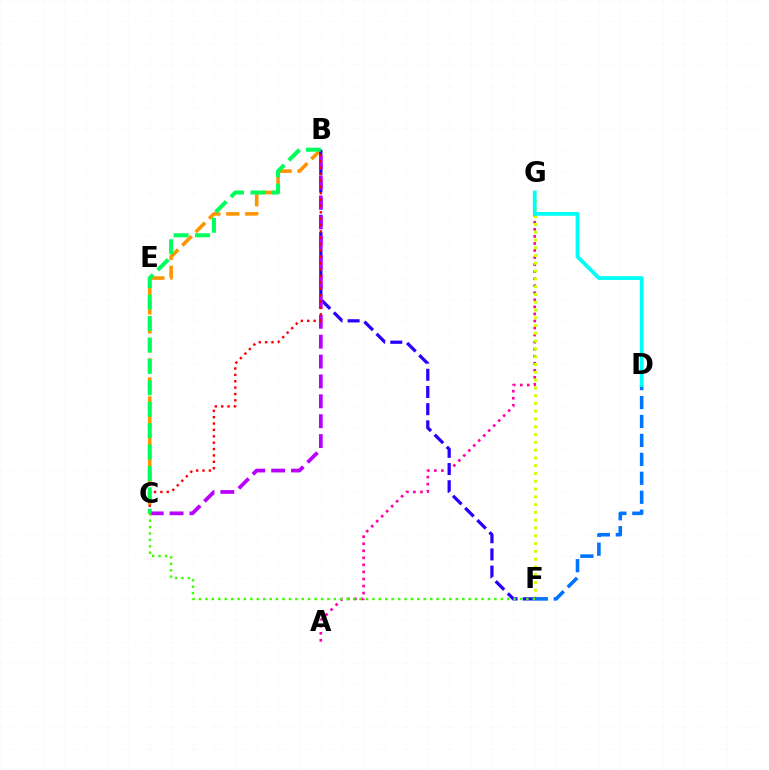{('A', 'G'): [{'color': '#ff00ac', 'line_style': 'dotted', 'thickness': 1.91}], ('F', 'G'): [{'color': '#d1ff00', 'line_style': 'dotted', 'thickness': 2.11}], ('B', 'C'): [{'color': '#ff9400', 'line_style': 'dashed', 'thickness': 2.58}, {'color': '#b900ff', 'line_style': 'dashed', 'thickness': 2.7}, {'color': '#ff0000', 'line_style': 'dotted', 'thickness': 1.73}, {'color': '#00ff5c', 'line_style': 'dashed', 'thickness': 2.91}], ('B', 'F'): [{'color': '#2500ff', 'line_style': 'dashed', 'thickness': 2.33}], ('D', 'F'): [{'color': '#0074ff', 'line_style': 'dashed', 'thickness': 2.57}], ('D', 'G'): [{'color': '#00fff6', 'line_style': 'solid', 'thickness': 2.7}], ('C', 'F'): [{'color': '#3dff00', 'line_style': 'dotted', 'thickness': 1.74}]}